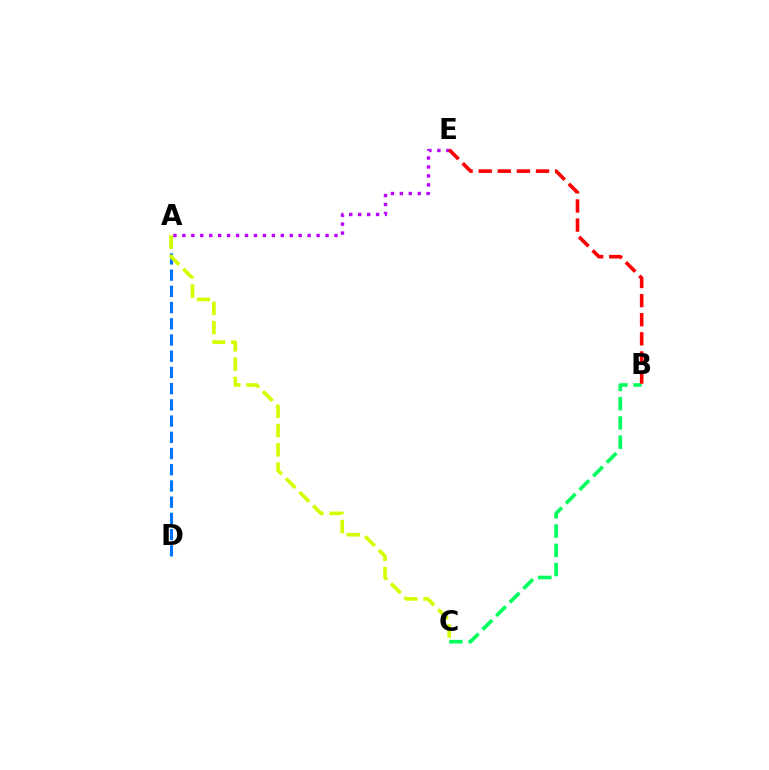{('B', 'C'): [{'color': '#00ff5c', 'line_style': 'dashed', 'thickness': 2.61}], ('A', 'D'): [{'color': '#0074ff', 'line_style': 'dashed', 'thickness': 2.2}], ('A', 'E'): [{'color': '#b900ff', 'line_style': 'dotted', 'thickness': 2.43}], ('A', 'C'): [{'color': '#d1ff00', 'line_style': 'dashed', 'thickness': 2.62}], ('B', 'E'): [{'color': '#ff0000', 'line_style': 'dashed', 'thickness': 2.6}]}